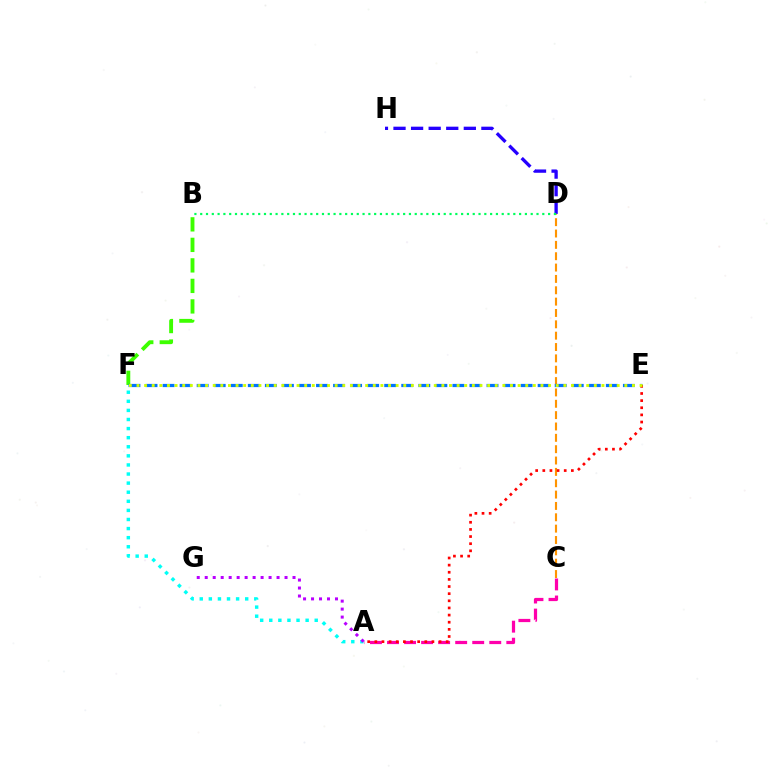{('C', 'D'): [{'color': '#ff9400', 'line_style': 'dashed', 'thickness': 1.54}], ('B', 'F'): [{'color': '#3dff00', 'line_style': 'dashed', 'thickness': 2.79}], ('A', 'F'): [{'color': '#00fff6', 'line_style': 'dotted', 'thickness': 2.47}], ('A', 'C'): [{'color': '#ff00ac', 'line_style': 'dashed', 'thickness': 2.32}], ('D', 'H'): [{'color': '#2500ff', 'line_style': 'dashed', 'thickness': 2.39}], ('E', 'F'): [{'color': '#0074ff', 'line_style': 'dashed', 'thickness': 2.32}, {'color': '#d1ff00', 'line_style': 'dotted', 'thickness': 2.07}], ('B', 'D'): [{'color': '#00ff5c', 'line_style': 'dotted', 'thickness': 1.58}], ('A', 'E'): [{'color': '#ff0000', 'line_style': 'dotted', 'thickness': 1.94}], ('A', 'G'): [{'color': '#b900ff', 'line_style': 'dotted', 'thickness': 2.17}]}